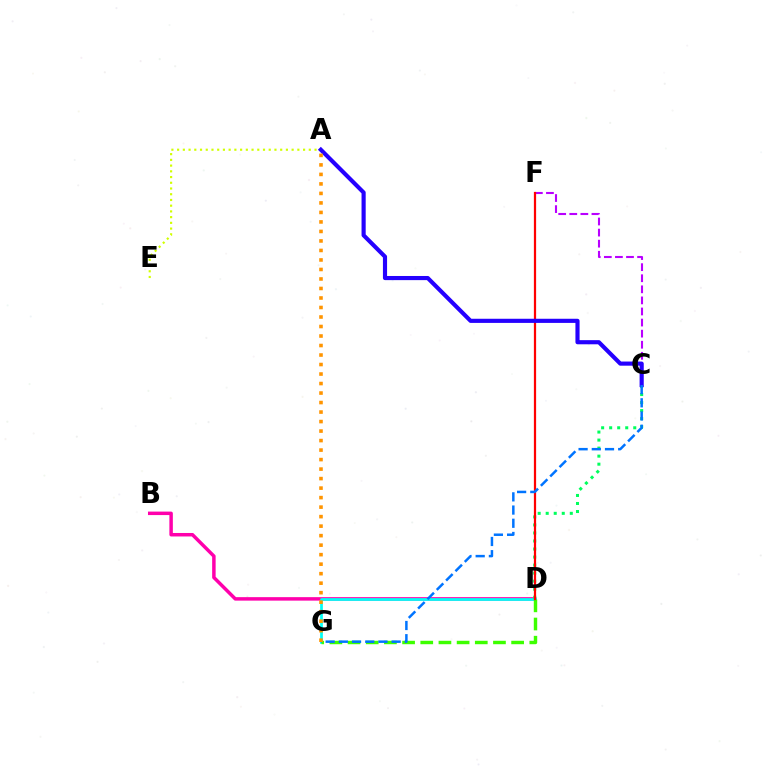{('B', 'D'): [{'color': '#ff00ac', 'line_style': 'solid', 'thickness': 2.51}], ('C', 'F'): [{'color': '#b900ff', 'line_style': 'dashed', 'thickness': 1.51}], ('A', 'E'): [{'color': '#d1ff00', 'line_style': 'dotted', 'thickness': 1.56}], ('D', 'G'): [{'color': '#00fff6', 'line_style': 'solid', 'thickness': 1.97}, {'color': '#3dff00', 'line_style': 'dashed', 'thickness': 2.47}], ('C', 'D'): [{'color': '#00ff5c', 'line_style': 'dotted', 'thickness': 2.18}], ('D', 'F'): [{'color': '#ff0000', 'line_style': 'solid', 'thickness': 1.61}], ('A', 'C'): [{'color': '#2500ff', 'line_style': 'solid', 'thickness': 2.98}], ('C', 'G'): [{'color': '#0074ff', 'line_style': 'dashed', 'thickness': 1.79}], ('A', 'G'): [{'color': '#ff9400', 'line_style': 'dotted', 'thickness': 2.58}]}